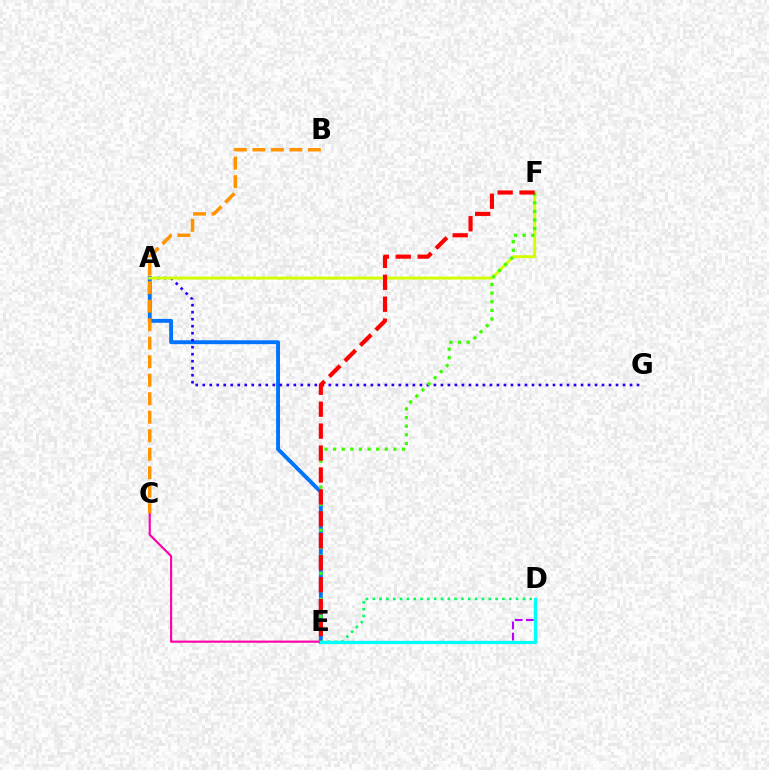{('A', 'E'): [{'color': '#0074ff', 'line_style': 'solid', 'thickness': 2.8}], ('D', 'E'): [{'color': '#00ff5c', 'line_style': 'dotted', 'thickness': 1.85}, {'color': '#b900ff', 'line_style': 'dashed', 'thickness': 1.51}, {'color': '#00fff6', 'line_style': 'solid', 'thickness': 2.33}], ('A', 'G'): [{'color': '#2500ff', 'line_style': 'dotted', 'thickness': 1.9}], ('A', 'F'): [{'color': '#d1ff00', 'line_style': 'solid', 'thickness': 2.1}], ('C', 'E'): [{'color': '#ff00ac', 'line_style': 'solid', 'thickness': 1.55}], ('B', 'C'): [{'color': '#ff9400', 'line_style': 'dashed', 'thickness': 2.51}], ('E', 'F'): [{'color': '#3dff00', 'line_style': 'dotted', 'thickness': 2.34}, {'color': '#ff0000', 'line_style': 'dashed', 'thickness': 2.98}]}